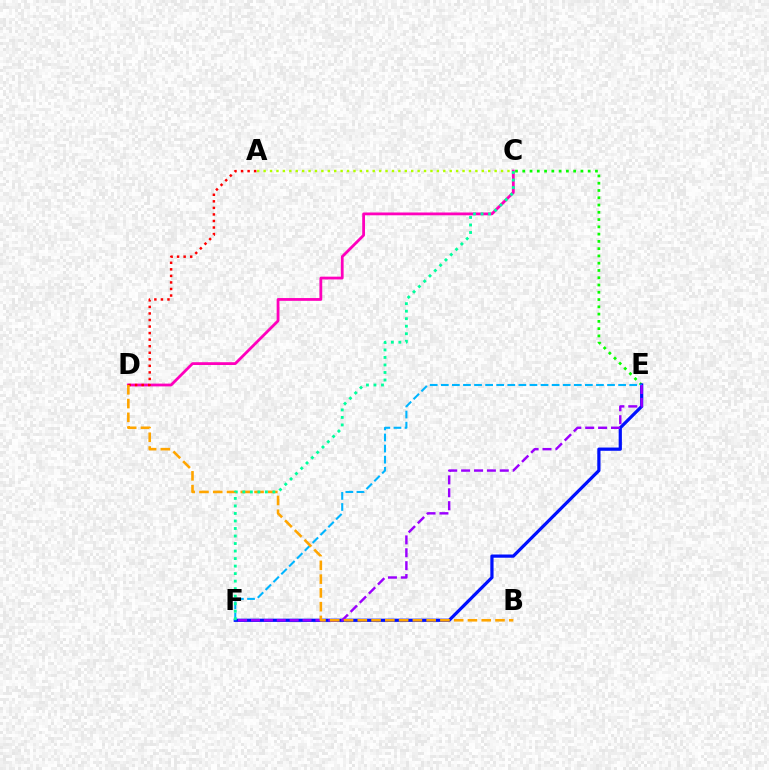{('C', 'E'): [{'color': '#08ff00', 'line_style': 'dotted', 'thickness': 1.98}], ('E', 'F'): [{'color': '#0010ff', 'line_style': 'solid', 'thickness': 2.32}, {'color': '#00b5ff', 'line_style': 'dashed', 'thickness': 1.51}, {'color': '#9b00ff', 'line_style': 'dashed', 'thickness': 1.75}], ('C', 'D'): [{'color': '#ff00bd', 'line_style': 'solid', 'thickness': 2.01}], ('A', 'D'): [{'color': '#ff0000', 'line_style': 'dotted', 'thickness': 1.78}], ('B', 'D'): [{'color': '#ffa500', 'line_style': 'dashed', 'thickness': 1.87}], ('C', 'F'): [{'color': '#00ff9d', 'line_style': 'dotted', 'thickness': 2.04}], ('A', 'C'): [{'color': '#b3ff00', 'line_style': 'dotted', 'thickness': 1.74}]}